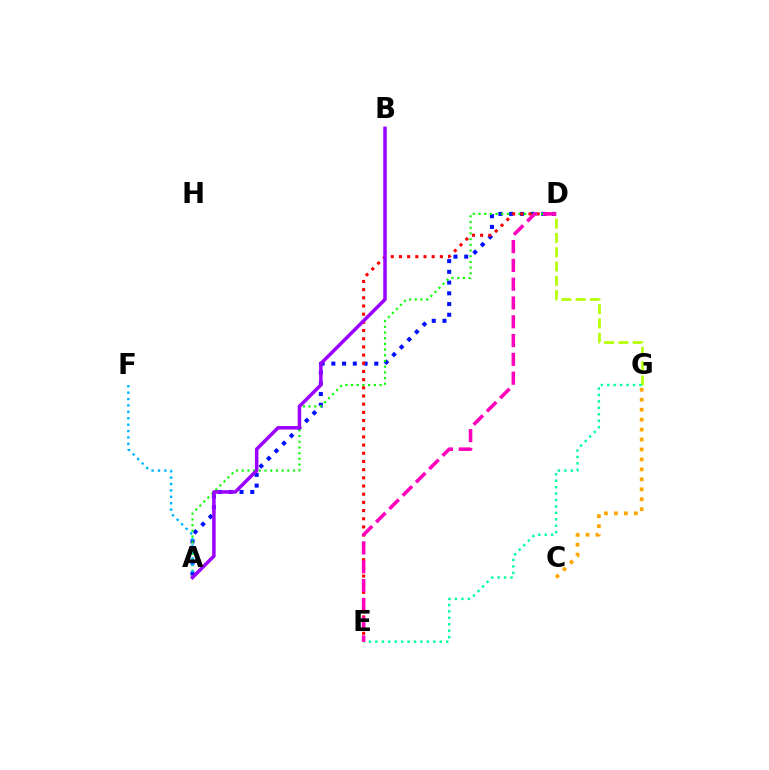{('D', 'G'): [{'color': '#b3ff00', 'line_style': 'dashed', 'thickness': 1.94}], ('E', 'G'): [{'color': '#00ff9d', 'line_style': 'dotted', 'thickness': 1.75}], ('A', 'D'): [{'color': '#0010ff', 'line_style': 'dotted', 'thickness': 2.92}, {'color': '#08ff00', 'line_style': 'dotted', 'thickness': 1.55}], ('A', 'F'): [{'color': '#00b5ff', 'line_style': 'dotted', 'thickness': 1.74}], ('C', 'G'): [{'color': '#ffa500', 'line_style': 'dotted', 'thickness': 2.71}], ('D', 'E'): [{'color': '#ff0000', 'line_style': 'dotted', 'thickness': 2.22}, {'color': '#ff00bd', 'line_style': 'dashed', 'thickness': 2.55}], ('A', 'B'): [{'color': '#9b00ff', 'line_style': 'solid', 'thickness': 2.52}]}